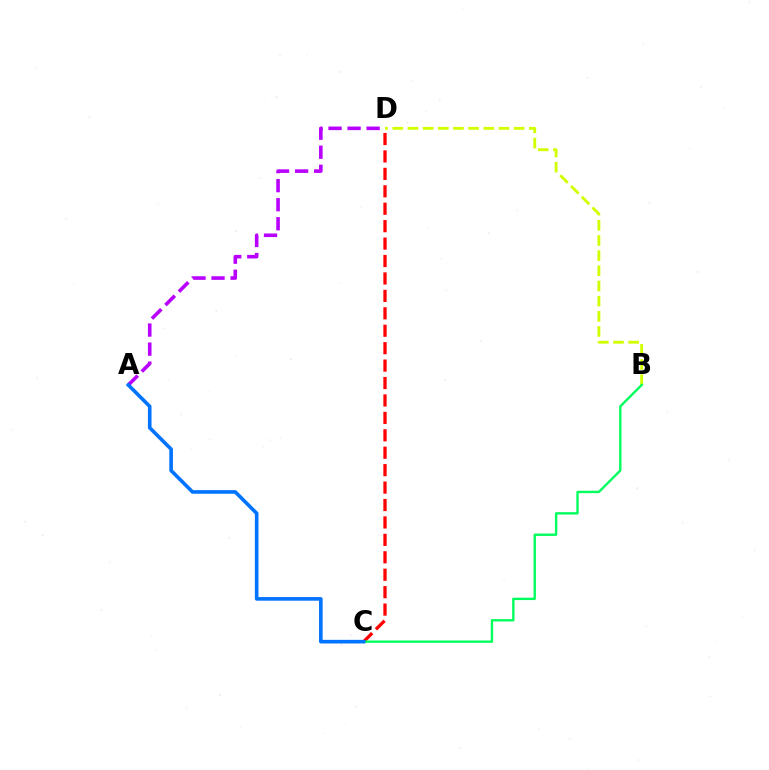{('A', 'D'): [{'color': '#b900ff', 'line_style': 'dashed', 'thickness': 2.59}], ('B', 'D'): [{'color': '#d1ff00', 'line_style': 'dashed', 'thickness': 2.06}], ('C', 'D'): [{'color': '#ff0000', 'line_style': 'dashed', 'thickness': 2.37}], ('B', 'C'): [{'color': '#00ff5c', 'line_style': 'solid', 'thickness': 1.71}], ('A', 'C'): [{'color': '#0074ff', 'line_style': 'solid', 'thickness': 2.61}]}